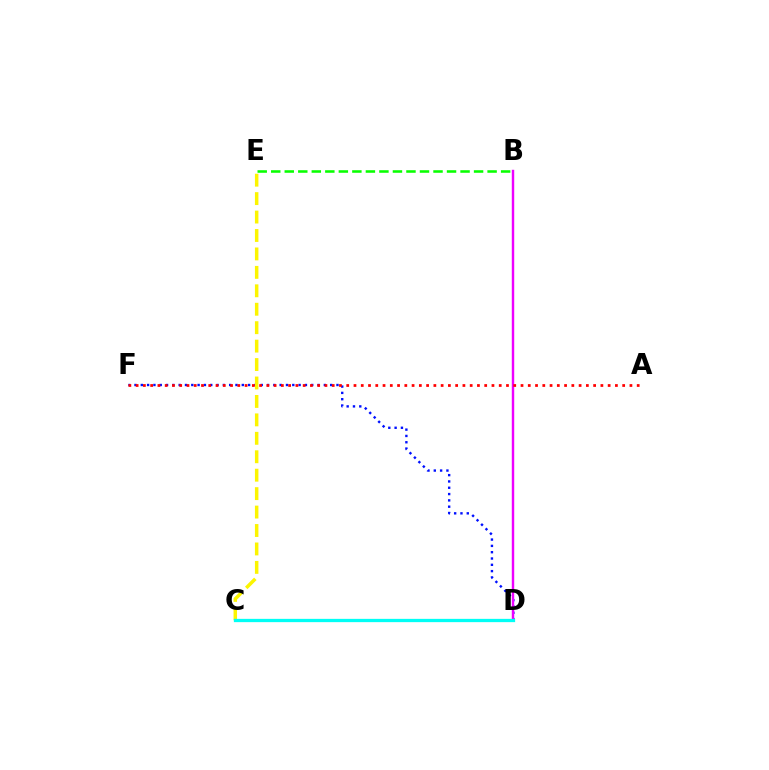{('D', 'F'): [{'color': '#0010ff', 'line_style': 'dotted', 'thickness': 1.72}], ('C', 'E'): [{'color': '#fcf500', 'line_style': 'dashed', 'thickness': 2.5}], ('B', 'D'): [{'color': '#ee00ff', 'line_style': 'solid', 'thickness': 1.74}], ('C', 'D'): [{'color': '#00fff6', 'line_style': 'solid', 'thickness': 2.36}], ('A', 'F'): [{'color': '#ff0000', 'line_style': 'dotted', 'thickness': 1.97}], ('B', 'E'): [{'color': '#08ff00', 'line_style': 'dashed', 'thickness': 1.84}]}